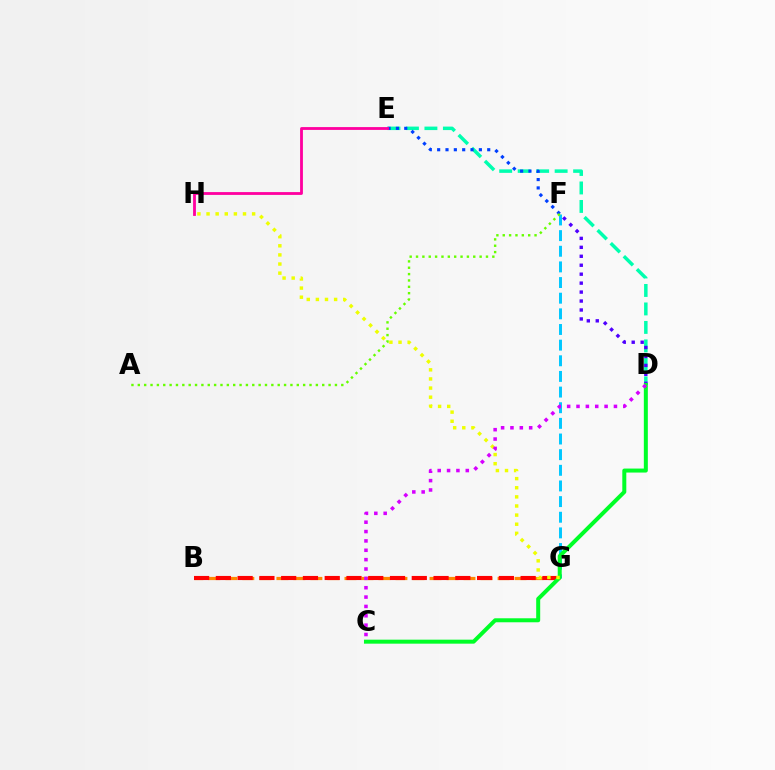{('F', 'G'): [{'color': '#00c7ff', 'line_style': 'dashed', 'thickness': 2.13}], ('D', 'E'): [{'color': '#00ffaf', 'line_style': 'dashed', 'thickness': 2.51}], ('B', 'G'): [{'color': '#ff8800', 'line_style': 'dashed', 'thickness': 2.31}, {'color': '#ff0000', 'line_style': 'dashed', 'thickness': 2.96}], ('D', 'F'): [{'color': '#4f00ff', 'line_style': 'dotted', 'thickness': 2.43}], ('E', 'F'): [{'color': '#003fff', 'line_style': 'dotted', 'thickness': 2.27}], ('E', 'H'): [{'color': '#ff00a0', 'line_style': 'solid', 'thickness': 2.03}], ('C', 'D'): [{'color': '#00ff27', 'line_style': 'solid', 'thickness': 2.88}, {'color': '#d600ff', 'line_style': 'dotted', 'thickness': 2.54}], ('G', 'H'): [{'color': '#eeff00', 'line_style': 'dotted', 'thickness': 2.48}], ('A', 'F'): [{'color': '#66ff00', 'line_style': 'dotted', 'thickness': 1.73}]}